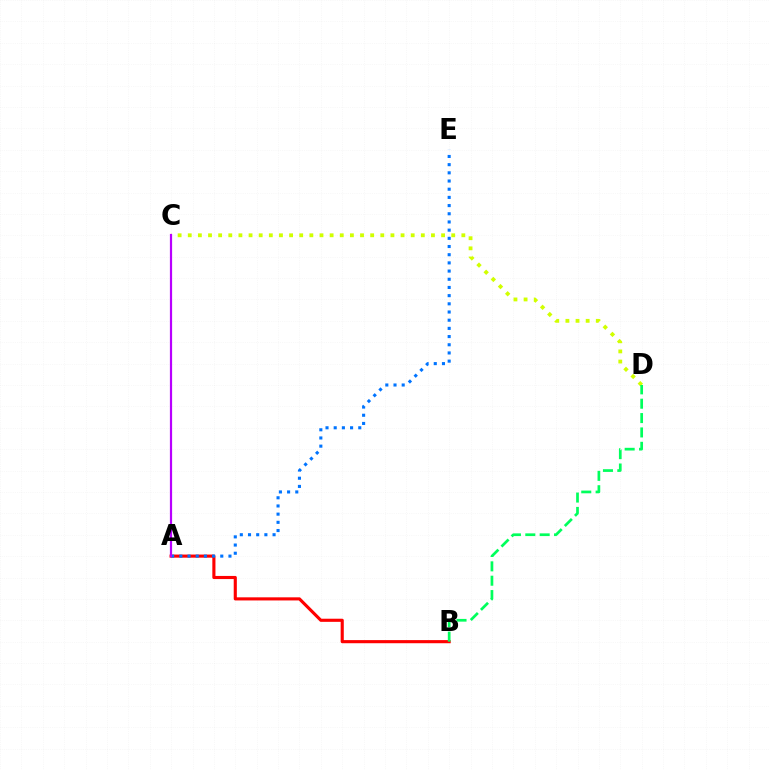{('C', 'D'): [{'color': '#d1ff00', 'line_style': 'dotted', 'thickness': 2.75}], ('A', 'B'): [{'color': '#ff0000', 'line_style': 'solid', 'thickness': 2.25}], ('A', 'E'): [{'color': '#0074ff', 'line_style': 'dotted', 'thickness': 2.22}], ('B', 'D'): [{'color': '#00ff5c', 'line_style': 'dashed', 'thickness': 1.95}], ('A', 'C'): [{'color': '#b900ff', 'line_style': 'solid', 'thickness': 1.59}]}